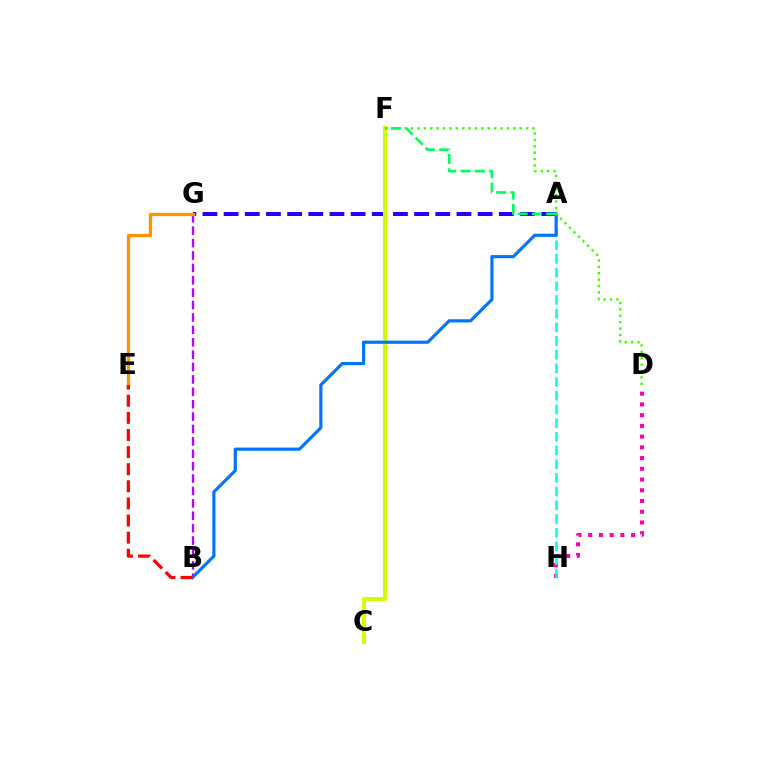{('D', 'H'): [{'color': '#ff00ac', 'line_style': 'dotted', 'thickness': 2.92}], ('A', 'G'): [{'color': '#2500ff', 'line_style': 'dashed', 'thickness': 2.88}], ('A', 'H'): [{'color': '#00fff6', 'line_style': 'dashed', 'thickness': 1.86}], ('B', 'G'): [{'color': '#b900ff', 'line_style': 'dashed', 'thickness': 1.68}], ('C', 'F'): [{'color': '#d1ff00', 'line_style': 'solid', 'thickness': 2.86}], ('A', 'B'): [{'color': '#0074ff', 'line_style': 'solid', 'thickness': 2.28}], ('E', 'G'): [{'color': '#ff9400', 'line_style': 'solid', 'thickness': 2.36}], ('D', 'F'): [{'color': '#3dff00', 'line_style': 'dotted', 'thickness': 1.74}], ('A', 'F'): [{'color': '#00ff5c', 'line_style': 'dashed', 'thickness': 1.94}], ('B', 'E'): [{'color': '#ff0000', 'line_style': 'dashed', 'thickness': 2.32}]}